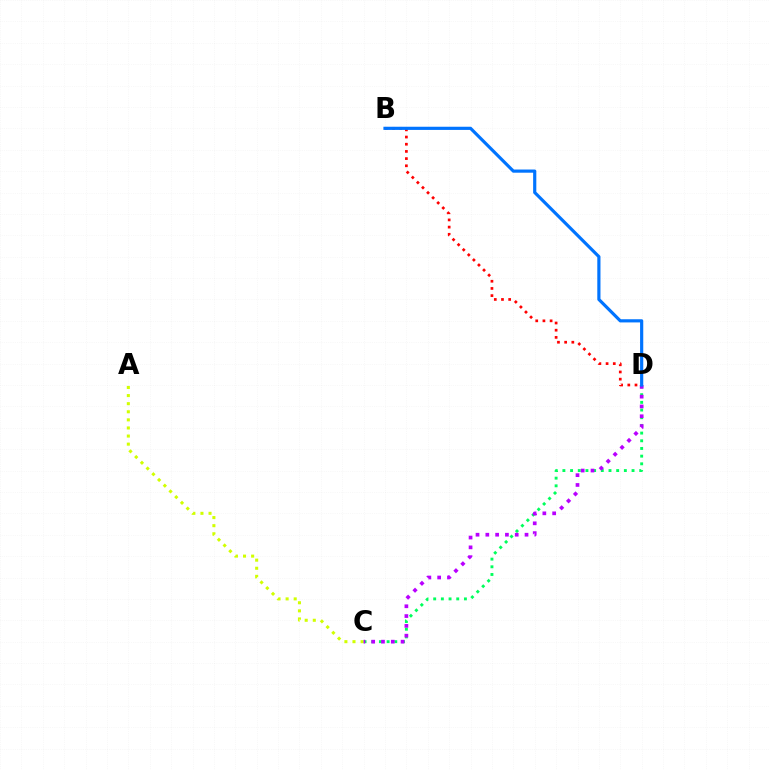{('C', 'D'): [{'color': '#00ff5c', 'line_style': 'dotted', 'thickness': 2.09}, {'color': '#b900ff', 'line_style': 'dotted', 'thickness': 2.66}], ('A', 'C'): [{'color': '#d1ff00', 'line_style': 'dotted', 'thickness': 2.2}], ('B', 'D'): [{'color': '#ff0000', 'line_style': 'dotted', 'thickness': 1.95}, {'color': '#0074ff', 'line_style': 'solid', 'thickness': 2.29}]}